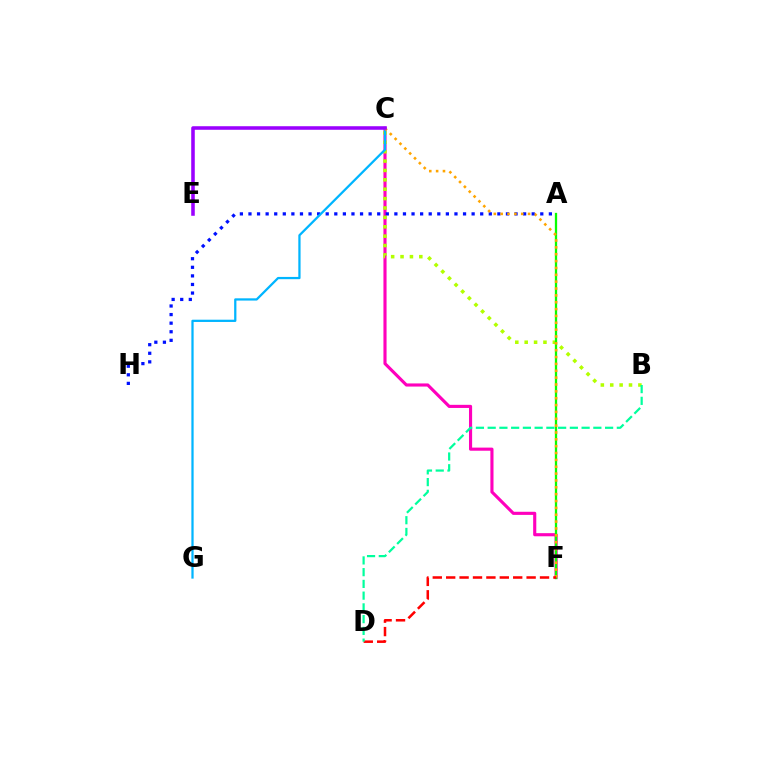{('C', 'F'): [{'color': '#ff00bd', 'line_style': 'solid', 'thickness': 2.25}, {'color': '#ffa500', 'line_style': 'dotted', 'thickness': 1.86}], ('A', 'H'): [{'color': '#0010ff', 'line_style': 'dotted', 'thickness': 2.33}], ('B', 'C'): [{'color': '#b3ff00', 'line_style': 'dotted', 'thickness': 2.55}], ('C', 'G'): [{'color': '#00b5ff', 'line_style': 'solid', 'thickness': 1.62}], ('A', 'F'): [{'color': '#08ff00', 'line_style': 'solid', 'thickness': 1.65}], ('D', 'F'): [{'color': '#ff0000', 'line_style': 'dashed', 'thickness': 1.82}], ('C', 'E'): [{'color': '#9b00ff', 'line_style': 'solid', 'thickness': 2.56}], ('B', 'D'): [{'color': '#00ff9d', 'line_style': 'dashed', 'thickness': 1.6}]}